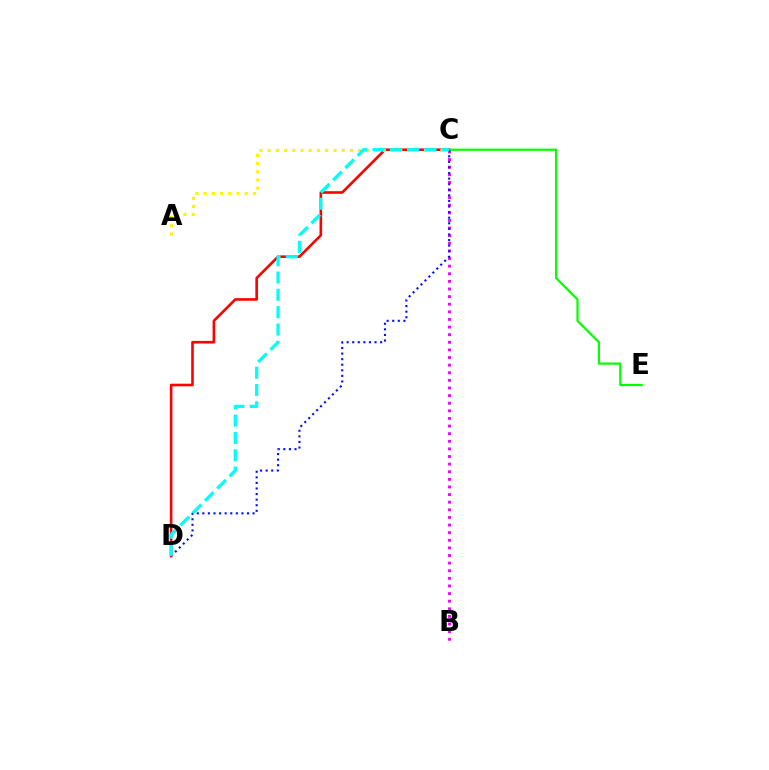{('C', 'D'): [{'color': '#ff0000', 'line_style': 'solid', 'thickness': 1.88}, {'color': '#0010ff', 'line_style': 'dotted', 'thickness': 1.52}, {'color': '#00fff6', 'line_style': 'dashed', 'thickness': 2.35}], ('B', 'C'): [{'color': '#ee00ff', 'line_style': 'dotted', 'thickness': 2.07}], ('A', 'C'): [{'color': '#fcf500', 'line_style': 'dotted', 'thickness': 2.24}], ('C', 'E'): [{'color': '#08ff00', 'line_style': 'solid', 'thickness': 1.6}]}